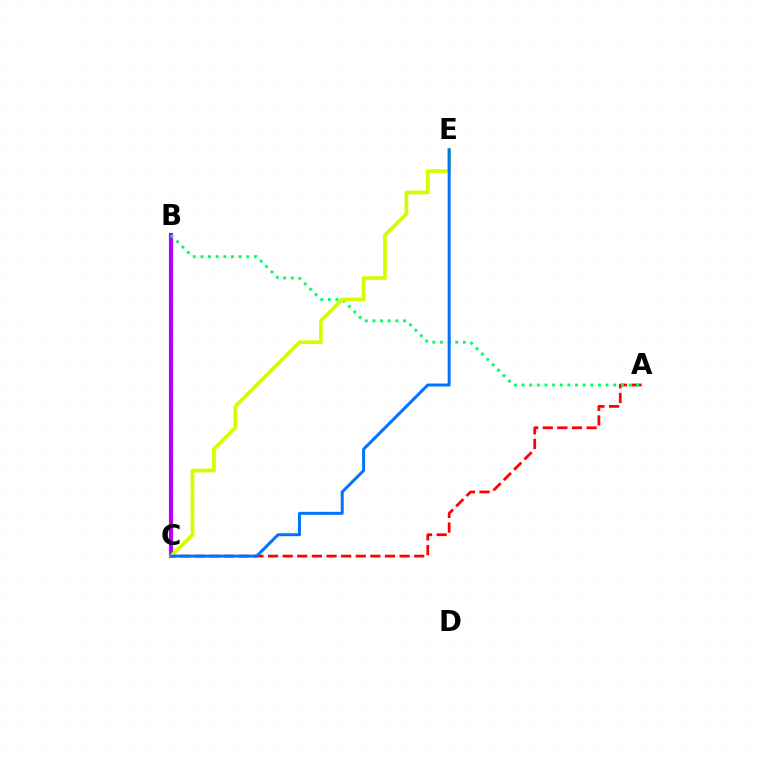{('A', 'C'): [{'color': '#ff0000', 'line_style': 'dashed', 'thickness': 1.99}], ('B', 'C'): [{'color': '#b900ff', 'line_style': 'solid', 'thickness': 2.99}], ('A', 'B'): [{'color': '#00ff5c', 'line_style': 'dotted', 'thickness': 2.08}], ('C', 'E'): [{'color': '#d1ff00', 'line_style': 'solid', 'thickness': 2.67}, {'color': '#0074ff', 'line_style': 'solid', 'thickness': 2.14}]}